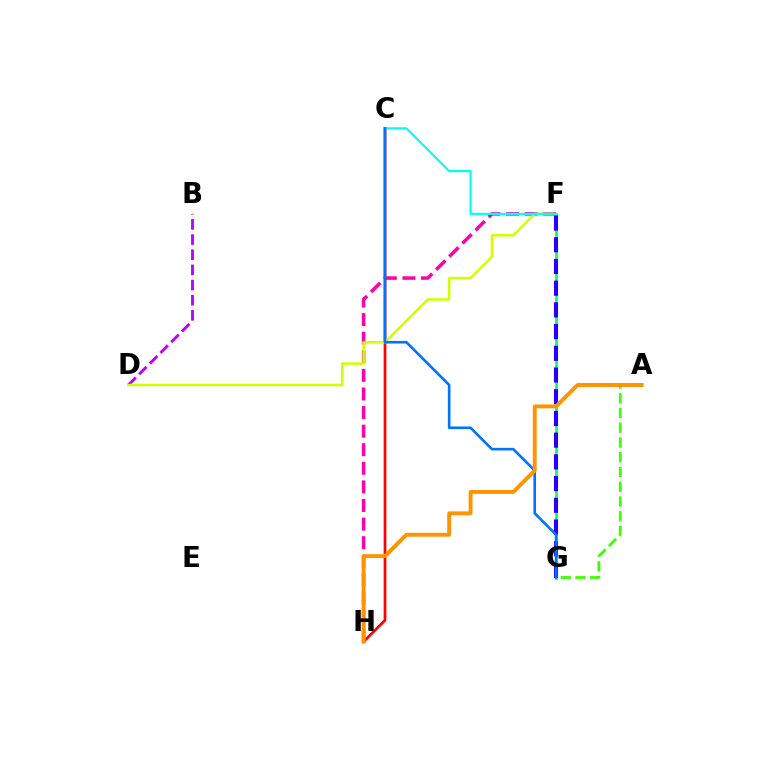{('B', 'D'): [{'color': '#b900ff', 'line_style': 'dashed', 'thickness': 2.06}], ('F', 'H'): [{'color': '#ff00ac', 'line_style': 'dashed', 'thickness': 2.52}], ('C', 'H'): [{'color': '#ff0000', 'line_style': 'solid', 'thickness': 1.96}], ('F', 'G'): [{'color': '#00ff5c', 'line_style': 'solid', 'thickness': 1.91}, {'color': '#2500ff', 'line_style': 'dashed', 'thickness': 2.95}], ('D', 'F'): [{'color': '#d1ff00', 'line_style': 'solid', 'thickness': 1.82}], ('A', 'G'): [{'color': '#3dff00', 'line_style': 'dashed', 'thickness': 2.0}], ('C', 'F'): [{'color': '#00fff6', 'line_style': 'solid', 'thickness': 1.57}], ('C', 'G'): [{'color': '#0074ff', 'line_style': 'solid', 'thickness': 1.89}], ('A', 'H'): [{'color': '#ff9400', 'line_style': 'solid', 'thickness': 2.8}]}